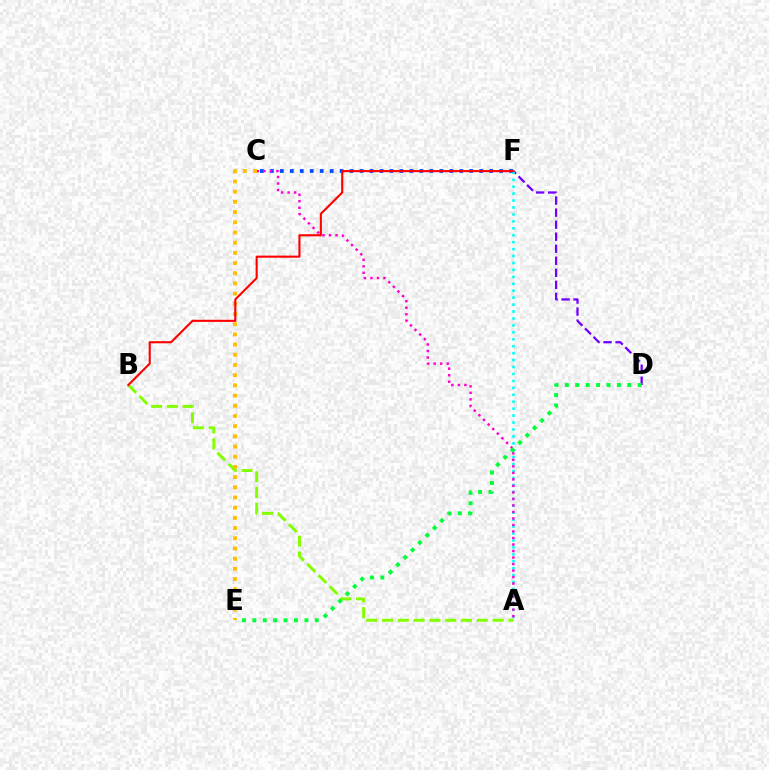{('D', 'F'): [{'color': '#7200ff', 'line_style': 'dashed', 'thickness': 1.63}], ('A', 'B'): [{'color': '#84ff00', 'line_style': 'dashed', 'thickness': 2.15}], ('C', 'F'): [{'color': '#004bff', 'line_style': 'dotted', 'thickness': 2.71}], ('A', 'F'): [{'color': '#00fff6', 'line_style': 'dotted', 'thickness': 1.88}], ('A', 'C'): [{'color': '#ff00cf', 'line_style': 'dotted', 'thickness': 1.77}], ('D', 'E'): [{'color': '#00ff39', 'line_style': 'dotted', 'thickness': 2.83}], ('C', 'E'): [{'color': '#ffbd00', 'line_style': 'dotted', 'thickness': 2.77}], ('B', 'F'): [{'color': '#ff0000', 'line_style': 'solid', 'thickness': 1.52}]}